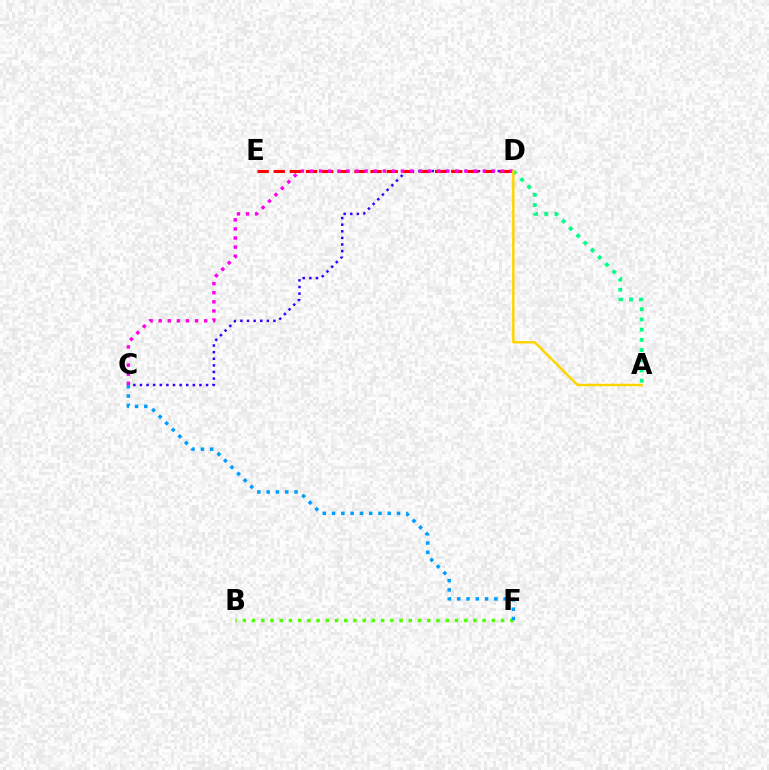{('B', 'F'): [{'color': '#4fff00', 'line_style': 'dotted', 'thickness': 2.51}], ('C', 'D'): [{'color': '#3700ff', 'line_style': 'dotted', 'thickness': 1.8}, {'color': '#ff00ed', 'line_style': 'dotted', 'thickness': 2.47}], ('A', 'D'): [{'color': '#00ff86', 'line_style': 'dotted', 'thickness': 2.77}, {'color': '#ffd500', 'line_style': 'solid', 'thickness': 1.79}], ('C', 'F'): [{'color': '#009eff', 'line_style': 'dotted', 'thickness': 2.52}], ('D', 'E'): [{'color': '#ff0000', 'line_style': 'dashed', 'thickness': 2.19}]}